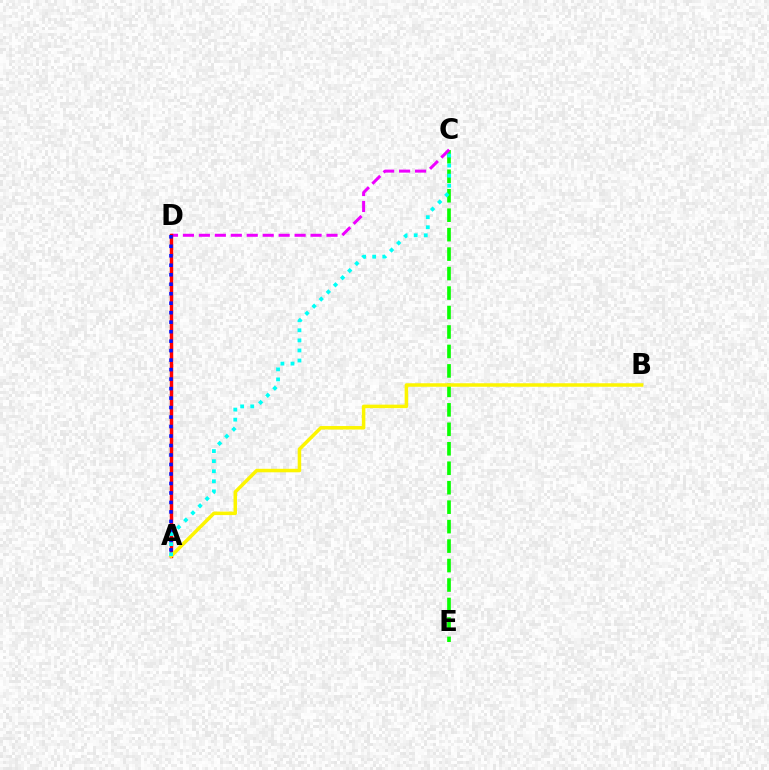{('C', 'E'): [{'color': '#08ff00', 'line_style': 'dashed', 'thickness': 2.64}], ('C', 'D'): [{'color': '#ee00ff', 'line_style': 'dashed', 'thickness': 2.17}], ('A', 'D'): [{'color': '#ff0000', 'line_style': 'solid', 'thickness': 2.49}, {'color': '#0010ff', 'line_style': 'dotted', 'thickness': 2.58}], ('A', 'B'): [{'color': '#fcf500', 'line_style': 'solid', 'thickness': 2.52}], ('A', 'C'): [{'color': '#00fff6', 'line_style': 'dotted', 'thickness': 2.74}]}